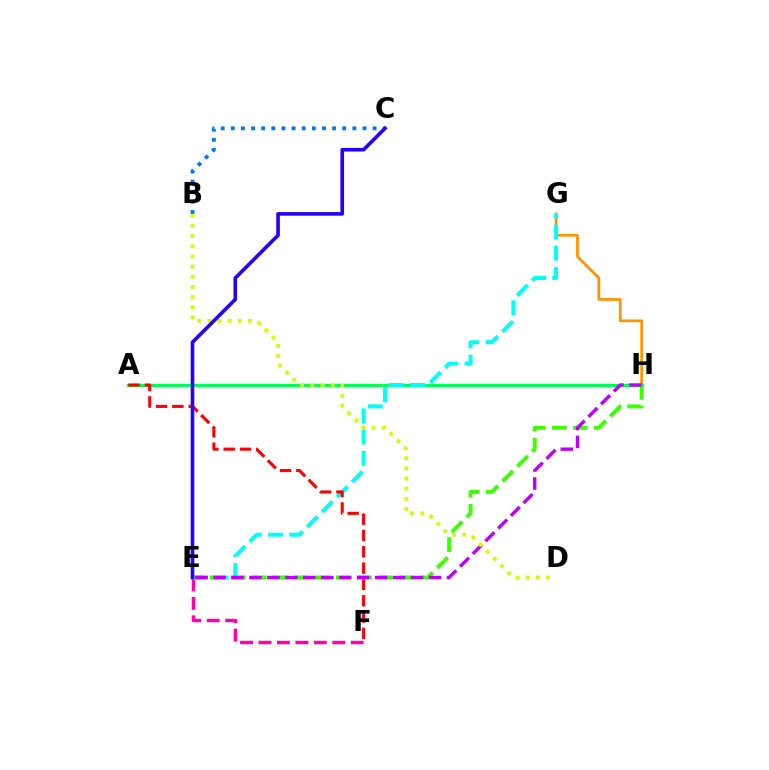{('E', 'F'): [{'color': '#ff00ac', 'line_style': 'dashed', 'thickness': 2.5}], ('B', 'C'): [{'color': '#0074ff', 'line_style': 'dotted', 'thickness': 2.75}], ('G', 'H'): [{'color': '#ff9400', 'line_style': 'solid', 'thickness': 1.97}], ('A', 'H'): [{'color': '#00ff5c', 'line_style': 'solid', 'thickness': 2.34}], ('E', 'G'): [{'color': '#00fff6', 'line_style': 'dashed', 'thickness': 2.88}], ('A', 'F'): [{'color': '#ff0000', 'line_style': 'dashed', 'thickness': 2.22}], ('E', 'H'): [{'color': '#3dff00', 'line_style': 'dashed', 'thickness': 2.86}, {'color': '#b900ff', 'line_style': 'dashed', 'thickness': 2.44}], ('B', 'D'): [{'color': '#d1ff00', 'line_style': 'dotted', 'thickness': 2.76}], ('C', 'E'): [{'color': '#2500ff', 'line_style': 'solid', 'thickness': 2.6}]}